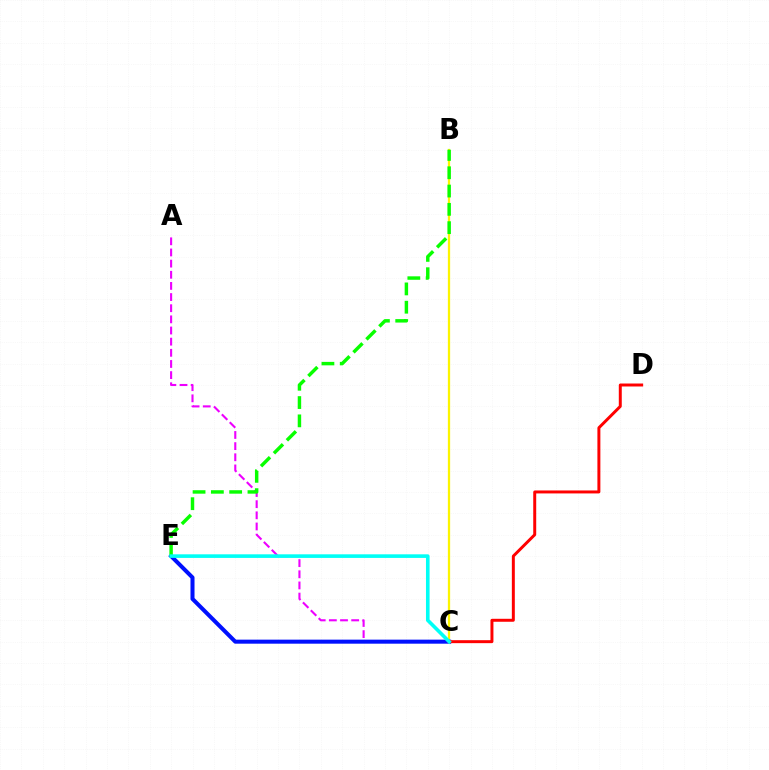{('A', 'C'): [{'color': '#ee00ff', 'line_style': 'dashed', 'thickness': 1.51}], ('B', 'C'): [{'color': '#fcf500', 'line_style': 'solid', 'thickness': 1.63}], ('C', 'E'): [{'color': '#0010ff', 'line_style': 'solid', 'thickness': 2.9}, {'color': '#00fff6', 'line_style': 'solid', 'thickness': 2.59}], ('C', 'D'): [{'color': '#ff0000', 'line_style': 'solid', 'thickness': 2.14}], ('B', 'E'): [{'color': '#08ff00', 'line_style': 'dashed', 'thickness': 2.49}]}